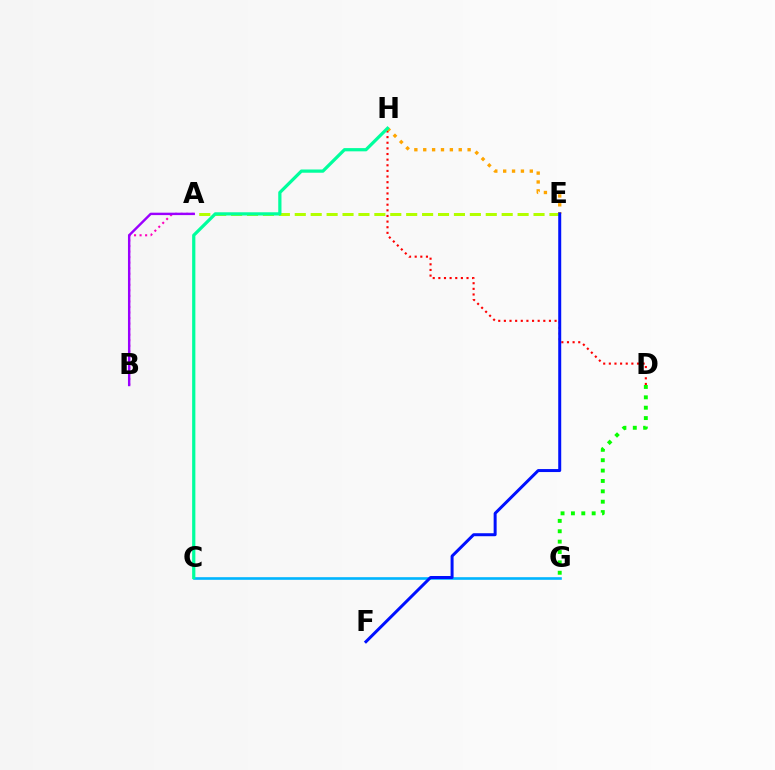{('D', 'G'): [{'color': '#08ff00', 'line_style': 'dotted', 'thickness': 2.82}], ('D', 'H'): [{'color': '#ff0000', 'line_style': 'dotted', 'thickness': 1.53}], ('C', 'G'): [{'color': '#00b5ff', 'line_style': 'solid', 'thickness': 1.9}], ('A', 'B'): [{'color': '#ff00bd', 'line_style': 'dotted', 'thickness': 1.51}, {'color': '#9b00ff', 'line_style': 'solid', 'thickness': 1.73}], ('E', 'H'): [{'color': '#ffa500', 'line_style': 'dotted', 'thickness': 2.41}], ('A', 'E'): [{'color': '#b3ff00', 'line_style': 'dashed', 'thickness': 2.16}], ('C', 'H'): [{'color': '#00ff9d', 'line_style': 'solid', 'thickness': 2.33}], ('E', 'F'): [{'color': '#0010ff', 'line_style': 'solid', 'thickness': 2.15}]}